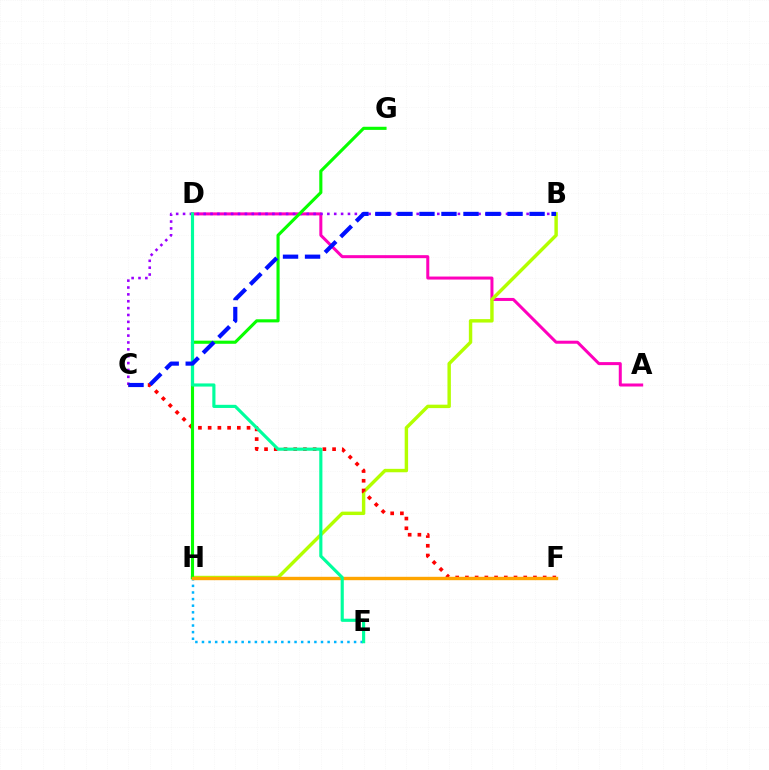{('A', 'D'): [{'color': '#ff00bd', 'line_style': 'solid', 'thickness': 2.17}], ('E', 'H'): [{'color': '#00b5ff', 'line_style': 'dotted', 'thickness': 1.8}], ('B', 'C'): [{'color': '#9b00ff', 'line_style': 'dotted', 'thickness': 1.87}, {'color': '#0010ff', 'line_style': 'dashed', 'thickness': 2.99}], ('B', 'H'): [{'color': '#b3ff00', 'line_style': 'solid', 'thickness': 2.47}], ('C', 'F'): [{'color': '#ff0000', 'line_style': 'dotted', 'thickness': 2.64}], ('G', 'H'): [{'color': '#08ff00', 'line_style': 'solid', 'thickness': 2.24}], ('F', 'H'): [{'color': '#ffa500', 'line_style': 'solid', 'thickness': 2.44}], ('D', 'E'): [{'color': '#00ff9d', 'line_style': 'solid', 'thickness': 2.26}]}